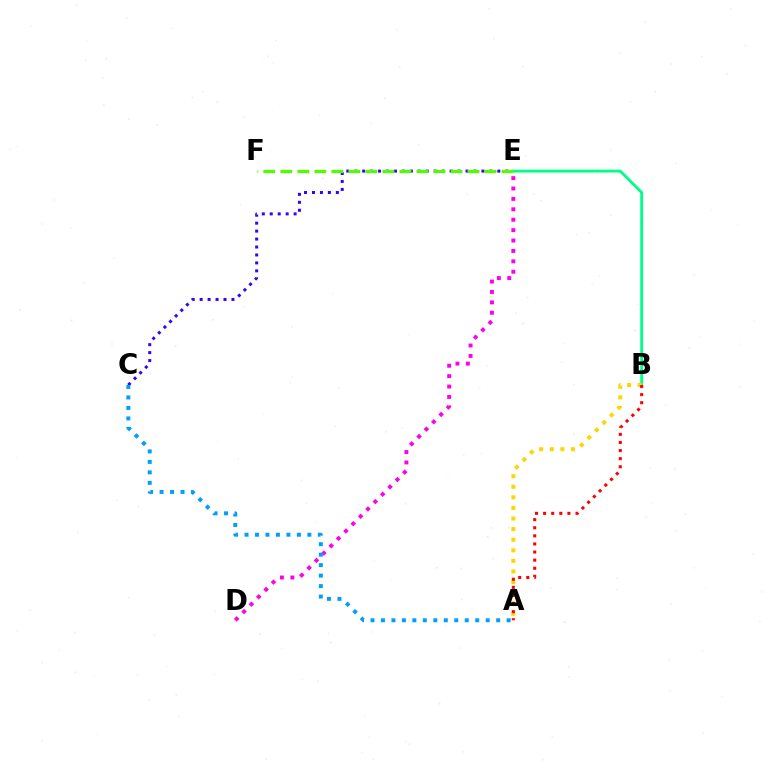{('C', 'E'): [{'color': '#3700ff', 'line_style': 'dotted', 'thickness': 2.16}], ('B', 'E'): [{'color': '#00ff86', 'line_style': 'solid', 'thickness': 2.06}], ('D', 'E'): [{'color': '#ff00ed', 'line_style': 'dotted', 'thickness': 2.83}], ('A', 'B'): [{'color': '#ffd500', 'line_style': 'dotted', 'thickness': 2.88}, {'color': '#ff0000', 'line_style': 'dotted', 'thickness': 2.2}], ('E', 'F'): [{'color': '#4fff00', 'line_style': 'dashed', 'thickness': 2.31}], ('A', 'C'): [{'color': '#009eff', 'line_style': 'dotted', 'thickness': 2.85}]}